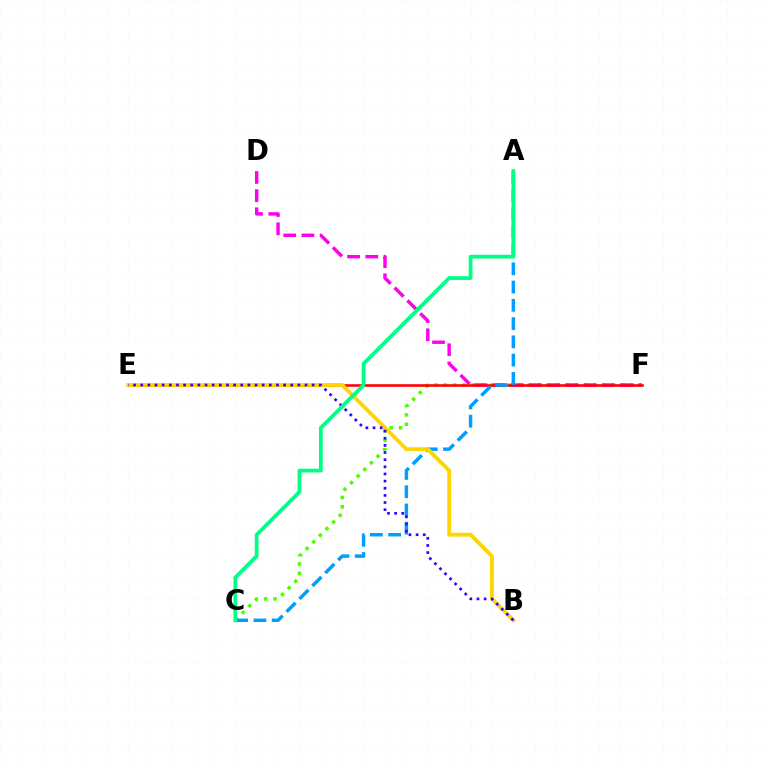{('C', 'F'): [{'color': '#4fff00', 'line_style': 'dotted', 'thickness': 2.54}], ('D', 'F'): [{'color': '#ff00ed', 'line_style': 'dashed', 'thickness': 2.47}], ('E', 'F'): [{'color': '#ff0000', 'line_style': 'solid', 'thickness': 1.86}], ('A', 'C'): [{'color': '#009eff', 'line_style': 'dashed', 'thickness': 2.48}, {'color': '#00ff86', 'line_style': 'solid', 'thickness': 2.71}], ('B', 'E'): [{'color': '#ffd500', 'line_style': 'solid', 'thickness': 2.78}, {'color': '#3700ff', 'line_style': 'dotted', 'thickness': 1.94}]}